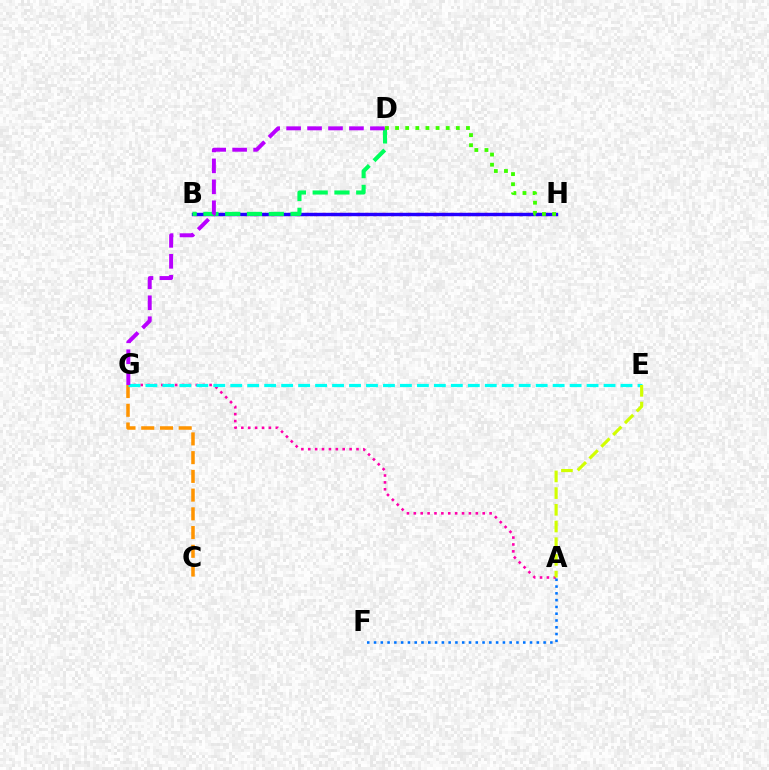{('B', 'H'): [{'color': '#ff0000', 'line_style': 'dotted', 'thickness': 2.32}, {'color': '#2500ff', 'line_style': 'solid', 'thickness': 2.45}], ('A', 'G'): [{'color': '#ff00ac', 'line_style': 'dotted', 'thickness': 1.87}], ('C', 'G'): [{'color': '#ff9400', 'line_style': 'dashed', 'thickness': 2.54}], ('B', 'D'): [{'color': '#00ff5c', 'line_style': 'dashed', 'thickness': 2.96}], ('A', 'F'): [{'color': '#0074ff', 'line_style': 'dotted', 'thickness': 1.84}], ('D', 'H'): [{'color': '#3dff00', 'line_style': 'dotted', 'thickness': 2.75}], ('E', 'G'): [{'color': '#00fff6', 'line_style': 'dashed', 'thickness': 2.31}], ('D', 'G'): [{'color': '#b900ff', 'line_style': 'dashed', 'thickness': 2.85}], ('A', 'E'): [{'color': '#d1ff00', 'line_style': 'dashed', 'thickness': 2.27}]}